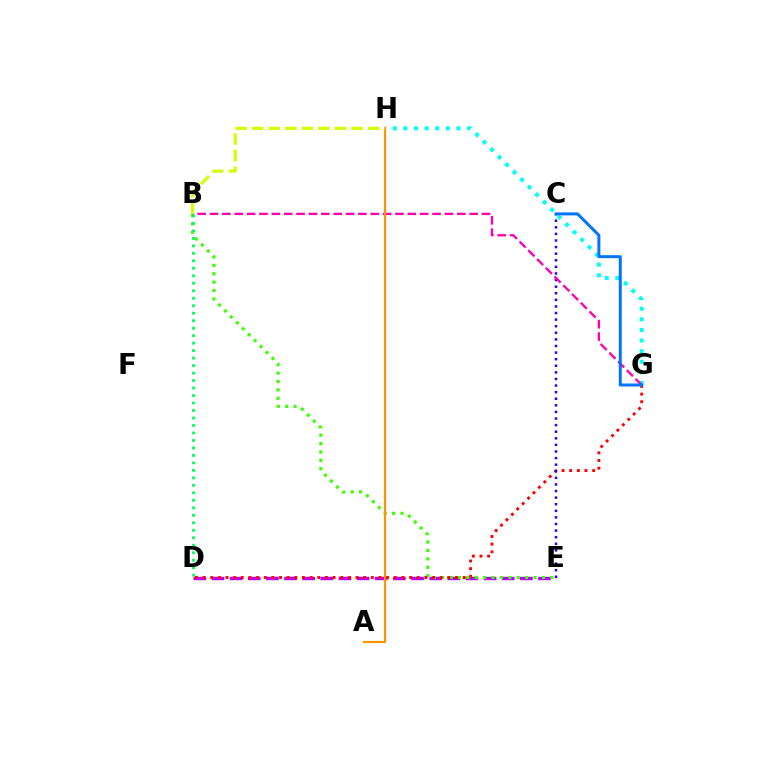{('G', 'H'): [{'color': '#00fff6', 'line_style': 'dotted', 'thickness': 2.88}], ('D', 'E'): [{'color': '#b900ff', 'line_style': 'dashed', 'thickness': 2.46}], ('B', 'E'): [{'color': '#3dff00', 'line_style': 'dotted', 'thickness': 2.28}], ('D', 'G'): [{'color': '#ff0000', 'line_style': 'dotted', 'thickness': 2.08}], ('C', 'E'): [{'color': '#2500ff', 'line_style': 'dotted', 'thickness': 1.79}], ('B', 'G'): [{'color': '#ff00ac', 'line_style': 'dashed', 'thickness': 1.68}], ('C', 'G'): [{'color': '#0074ff', 'line_style': 'solid', 'thickness': 2.14}], ('B', 'D'): [{'color': '#00ff5c', 'line_style': 'dotted', 'thickness': 2.03}], ('A', 'H'): [{'color': '#ff9400', 'line_style': 'solid', 'thickness': 1.55}], ('B', 'H'): [{'color': '#d1ff00', 'line_style': 'dashed', 'thickness': 2.25}]}